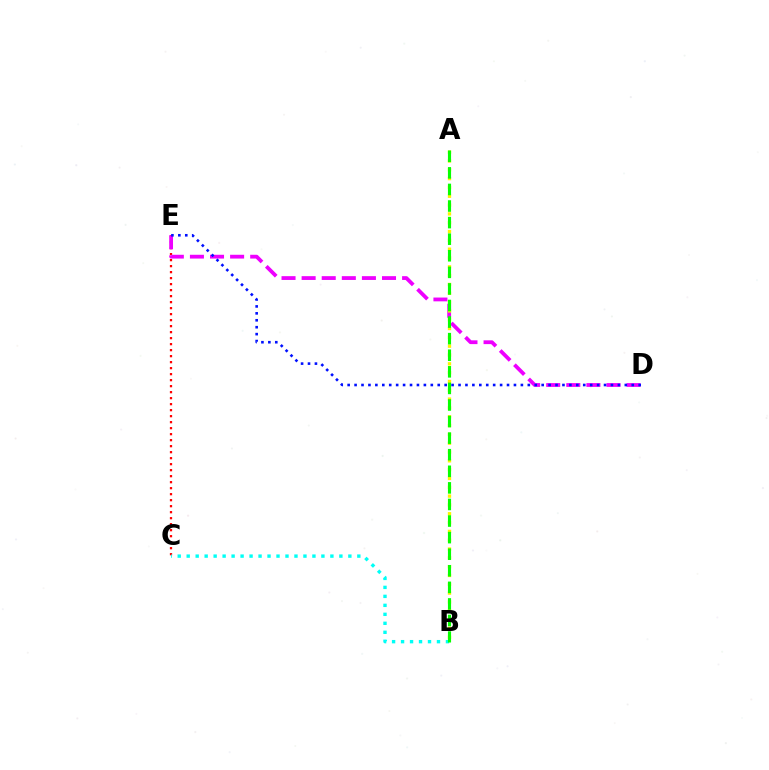{('C', 'E'): [{'color': '#ff0000', 'line_style': 'dotted', 'thickness': 1.63}], ('D', 'E'): [{'color': '#ee00ff', 'line_style': 'dashed', 'thickness': 2.73}, {'color': '#0010ff', 'line_style': 'dotted', 'thickness': 1.88}], ('B', 'C'): [{'color': '#00fff6', 'line_style': 'dotted', 'thickness': 2.44}], ('A', 'B'): [{'color': '#fcf500', 'line_style': 'dotted', 'thickness': 2.4}, {'color': '#08ff00', 'line_style': 'dashed', 'thickness': 2.25}]}